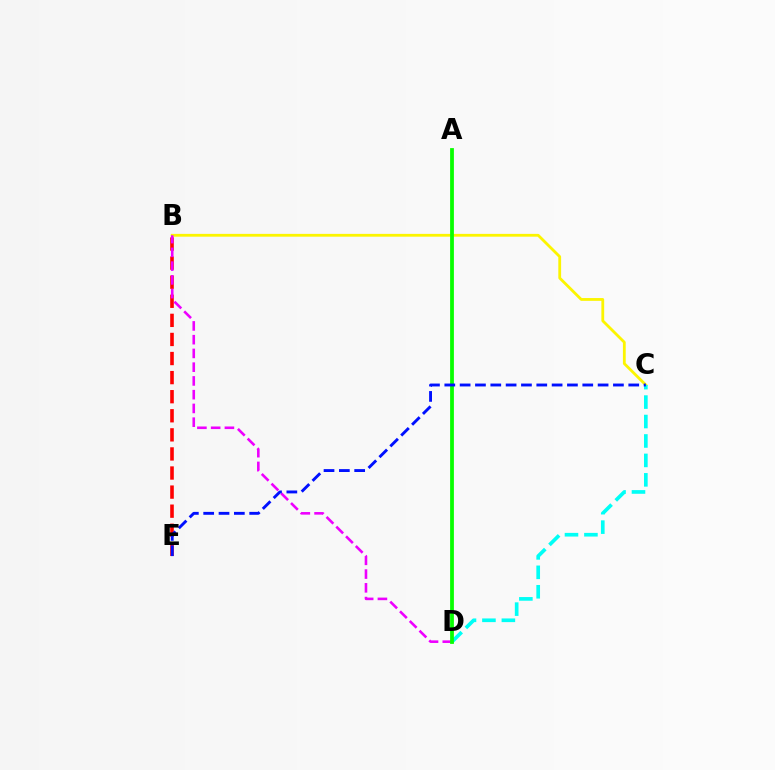{('B', 'E'): [{'color': '#ff0000', 'line_style': 'dashed', 'thickness': 2.59}], ('B', 'C'): [{'color': '#fcf500', 'line_style': 'solid', 'thickness': 2.02}], ('C', 'D'): [{'color': '#00fff6', 'line_style': 'dashed', 'thickness': 2.64}], ('B', 'D'): [{'color': '#ee00ff', 'line_style': 'dashed', 'thickness': 1.87}], ('A', 'D'): [{'color': '#08ff00', 'line_style': 'solid', 'thickness': 2.72}], ('C', 'E'): [{'color': '#0010ff', 'line_style': 'dashed', 'thickness': 2.08}]}